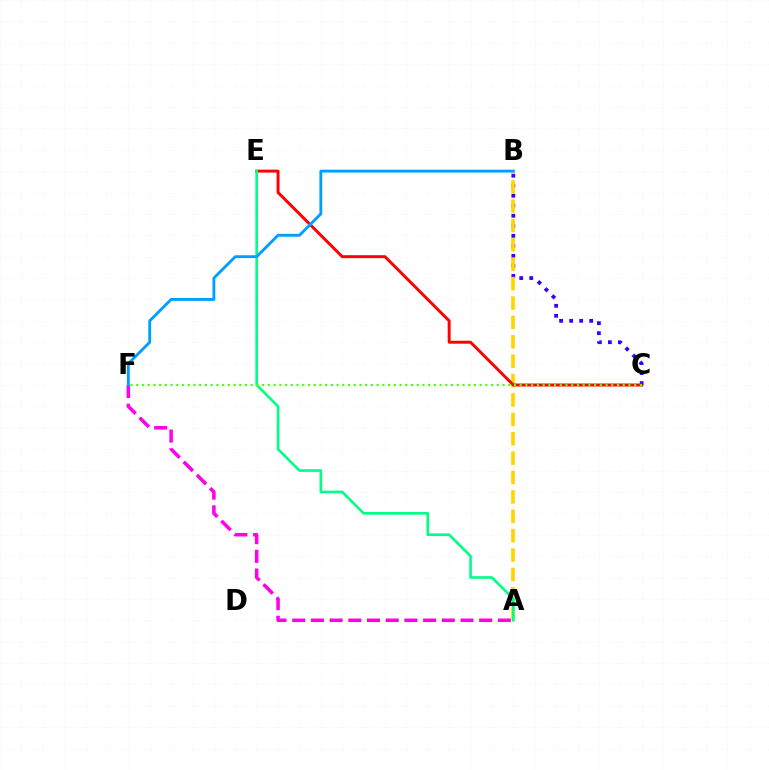{('B', 'C'): [{'color': '#3700ff', 'line_style': 'dotted', 'thickness': 2.72}], ('A', 'B'): [{'color': '#ffd500', 'line_style': 'dashed', 'thickness': 2.63}], ('A', 'F'): [{'color': '#ff00ed', 'line_style': 'dashed', 'thickness': 2.54}], ('C', 'E'): [{'color': '#ff0000', 'line_style': 'solid', 'thickness': 2.12}], ('A', 'E'): [{'color': '#00ff86', 'line_style': 'solid', 'thickness': 1.89}], ('C', 'F'): [{'color': '#4fff00', 'line_style': 'dotted', 'thickness': 1.56}], ('B', 'F'): [{'color': '#009eff', 'line_style': 'solid', 'thickness': 2.06}]}